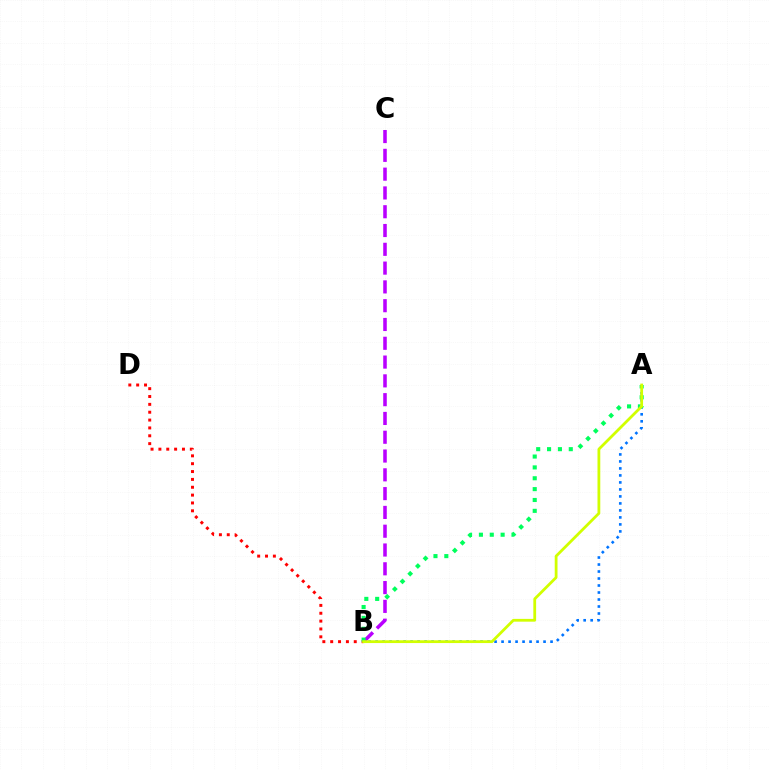{('A', 'B'): [{'color': '#0074ff', 'line_style': 'dotted', 'thickness': 1.9}, {'color': '#00ff5c', 'line_style': 'dotted', 'thickness': 2.95}, {'color': '#d1ff00', 'line_style': 'solid', 'thickness': 2.0}], ('B', 'D'): [{'color': '#ff0000', 'line_style': 'dotted', 'thickness': 2.13}], ('B', 'C'): [{'color': '#b900ff', 'line_style': 'dashed', 'thickness': 2.55}]}